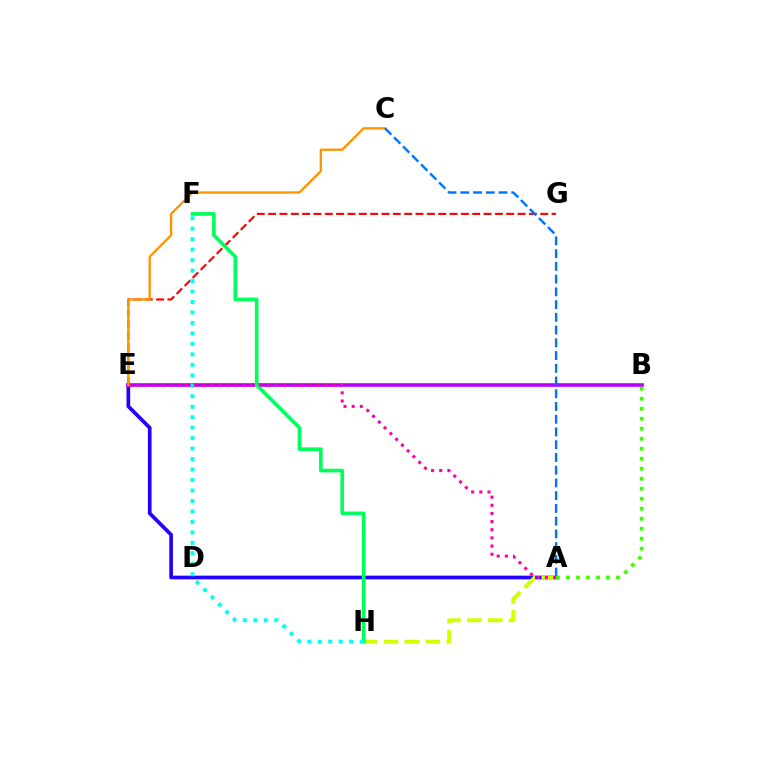{('E', 'G'): [{'color': '#ff0000', 'line_style': 'dashed', 'thickness': 1.54}], ('A', 'E'): [{'color': '#2500ff', 'line_style': 'solid', 'thickness': 2.66}, {'color': '#ff00ac', 'line_style': 'dotted', 'thickness': 2.22}], ('B', 'E'): [{'color': '#b900ff', 'line_style': 'solid', 'thickness': 2.6}], ('A', 'H'): [{'color': '#d1ff00', 'line_style': 'dashed', 'thickness': 2.85}], ('F', 'H'): [{'color': '#00ff5c', 'line_style': 'solid', 'thickness': 2.62}, {'color': '#00fff6', 'line_style': 'dotted', 'thickness': 2.84}], ('C', 'E'): [{'color': '#ff9400', 'line_style': 'solid', 'thickness': 1.69}], ('A', 'C'): [{'color': '#0074ff', 'line_style': 'dashed', 'thickness': 1.73}], ('A', 'B'): [{'color': '#3dff00', 'line_style': 'dotted', 'thickness': 2.72}]}